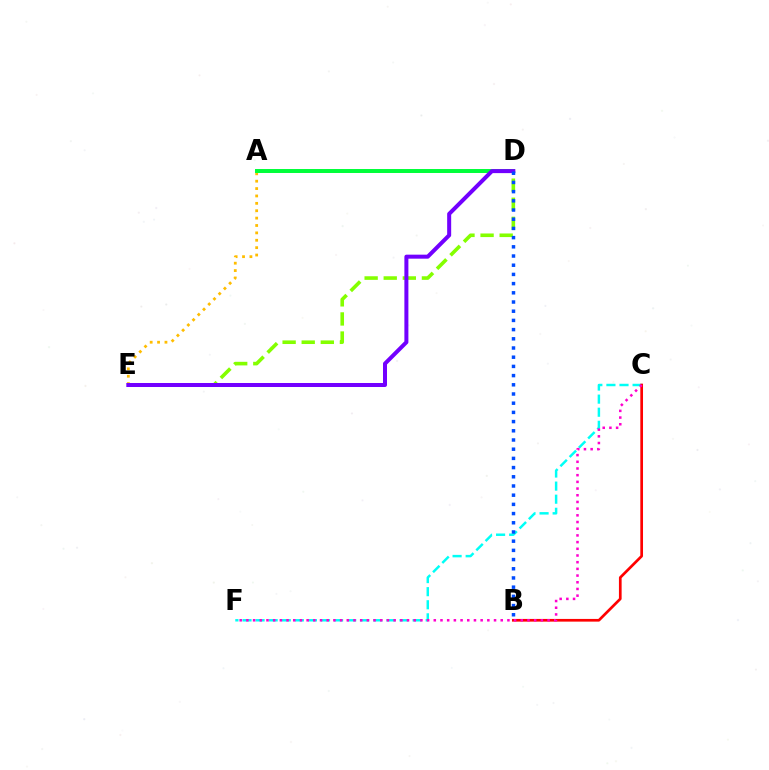{('D', 'E'): [{'color': '#ffbd00', 'line_style': 'dotted', 'thickness': 2.01}, {'color': '#84ff00', 'line_style': 'dashed', 'thickness': 2.59}, {'color': '#7200ff', 'line_style': 'solid', 'thickness': 2.89}], ('C', 'F'): [{'color': '#00fff6', 'line_style': 'dashed', 'thickness': 1.78}, {'color': '#ff00cf', 'line_style': 'dotted', 'thickness': 1.82}], ('B', 'C'): [{'color': '#ff0000', 'line_style': 'solid', 'thickness': 1.94}], ('A', 'D'): [{'color': '#00ff39', 'line_style': 'solid', 'thickness': 2.86}], ('B', 'D'): [{'color': '#004bff', 'line_style': 'dotted', 'thickness': 2.5}]}